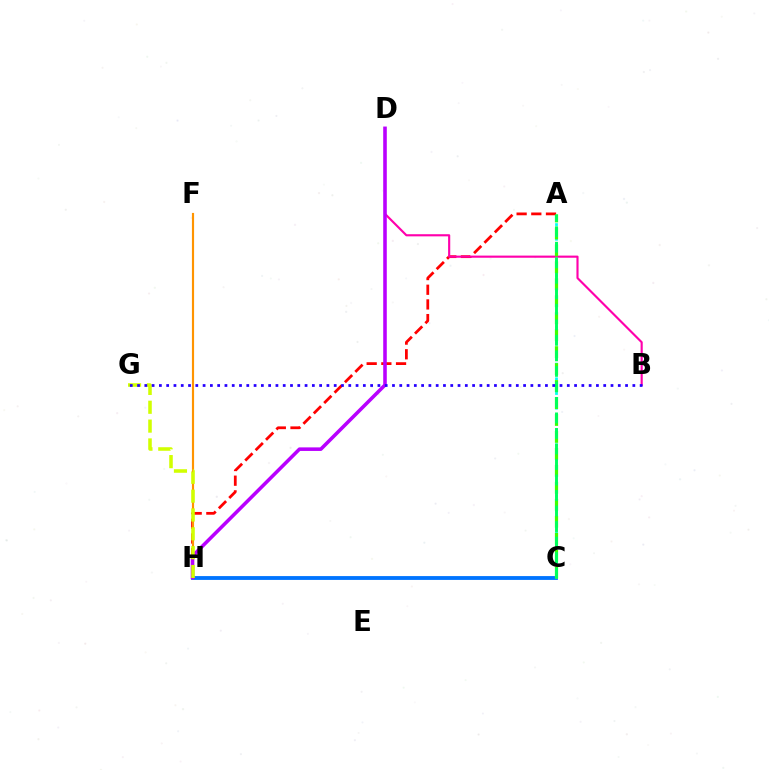{('C', 'H'): [{'color': '#0074ff', 'line_style': 'solid', 'thickness': 2.76}], ('A', 'H'): [{'color': '#ff0000', 'line_style': 'dashed', 'thickness': 1.99}], ('F', 'H'): [{'color': '#ff9400', 'line_style': 'solid', 'thickness': 1.56}], ('A', 'C'): [{'color': '#00fff6', 'line_style': 'dotted', 'thickness': 2.0}, {'color': '#3dff00', 'line_style': 'dashed', 'thickness': 2.3}, {'color': '#00ff5c', 'line_style': 'dashed', 'thickness': 2.11}], ('B', 'D'): [{'color': '#ff00ac', 'line_style': 'solid', 'thickness': 1.54}], ('D', 'H'): [{'color': '#b900ff', 'line_style': 'solid', 'thickness': 2.57}], ('G', 'H'): [{'color': '#d1ff00', 'line_style': 'dashed', 'thickness': 2.56}], ('B', 'G'): [{'color': '#2500ff', 'line_style': 'dotted', 'thickness': 1.98}]}